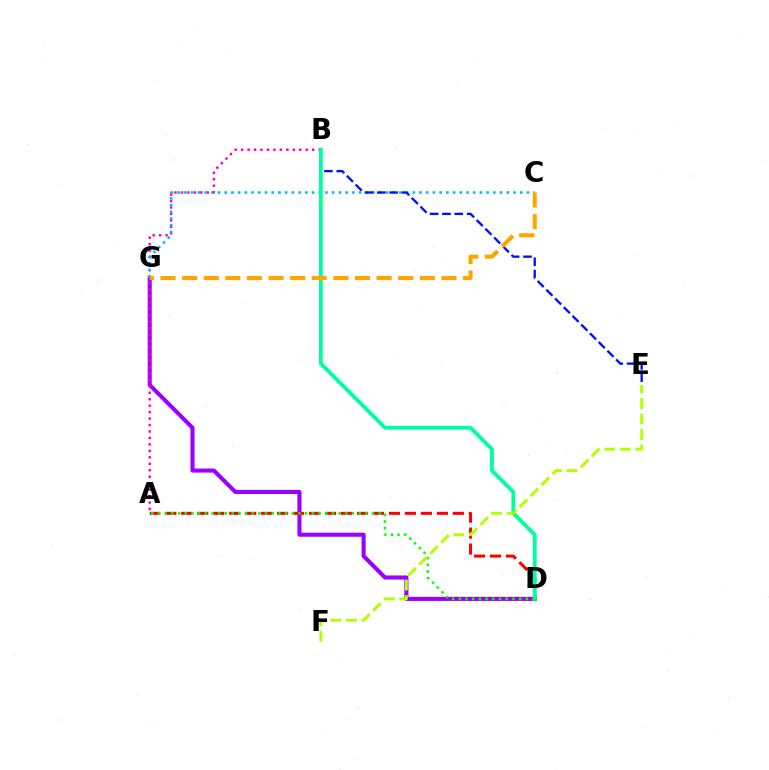{('D', 'G'): [{'color': '#9b00ff', 'line_style': 'solid', 'thickness': 2.93}], ('A', 'B'): [{'color': '#ff00bd', 'line_style': 'dotted', 'thickness': 1.75}], ('C', 'G'): [{'color': '#00b5ff', 'line_style': 'dotted', 'thickness': 1.82}, {'color': '#ffa500', 'line_style': 'dashed', 'thickness': 2.94}], ('B', 'E'): [{'color': '#0010ff', 'line_style': 'dashed', 'thickness': 1.68}], ('A', 'D'): [{'color': '#ff0000', 'line_style': 'dashed', 'thickness': 2.17}, {'color': '#08ff00', 'line_style': 'dotted', 'thickness': 1.82}], ('B', 'D'): [{'color': '#00ff9d', 'line_style': 'solid', 'thickness': 2.76}], ('E', 'F'): [{'color': '#b3ff00', 'line_style': 'dashed', 'thickness': 2.11}]}